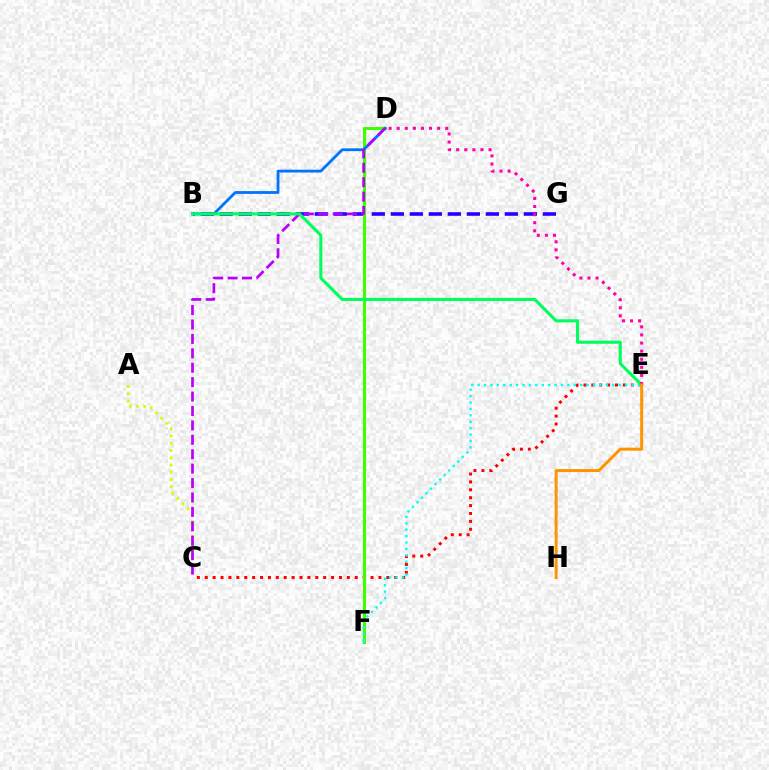{('A', 'C'): [{'color': '#d1ff00', 'line_style': 'dotted', 'thickness': 1.97}], ('B', 'G'): [{'color': '#2500ff', 'line_style': 'dashed', 'thickness': 2.58}], ('C', 'E'): [{'color': '#ff0000', 'line_style': 'dotted', 'thickness': 2.14}], ('D', 'F'): [{'color': '#3dff00', 'line_style': 'solid', 'thickness': 2.21}], ('B', 'D'): [{'color': '#0074ff', 'line_style': 'solid', 'thickness': 2.02}], ('C', 'D'): [{'color': '#b900ff', 'line_style': 'dashed', 'thickness': 1.96}], ('E', 'F'): [{'color': '#00fff6', 'line_style': 'dotted', 'thickness': 1.74}], ('B', 'E'): [{'color': '#00ff5c', 'line_style': 'solid', 'thickness': 2.22}], ('D', 'E'): [{'color': '#ff00ac', 'line_style': 'dotted', 'thickness': 2.2}], ('E', 'H'): [{'color': '#ff9400', 'line_style': 'solid', 'thickness': 2.15}]}